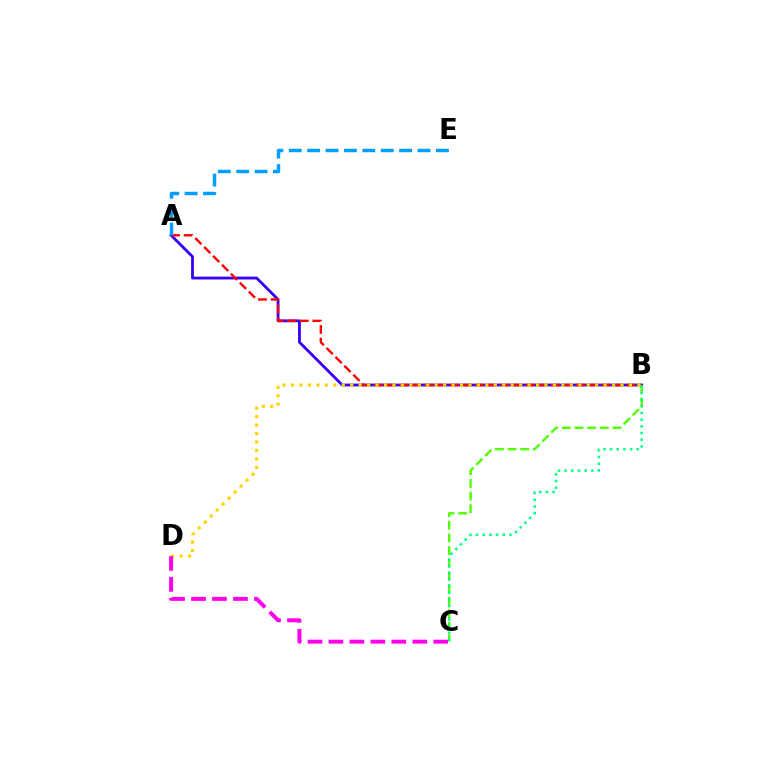{('A', 'B'): [{'color': '#3700ff', 'line_style': 'solid', 'thickness': 2.03}, {'color': '#ff0000', 'line_style': 'dashed', 'thickness': 1.71}], ('A', 'E'): [{'color': '#009eff', 'line_style': 'dashed', 'thickness': 2.5}], ('B', 'D'): [{'color': '#ffd500', 'line_style': 'dotted', 'thickness': 2.29}], ('C', 'D'): [{'color': '#ff00ed', 'line_style': 'dashed', 'thickness': 2.85}], ('B', 'C'): [{'color': '#4fff00', 'line_style': 'dashed', 'thickness': 1.72}, {'color': '#00ff86', 'line_style': 'dotted', 'thickness': 1.81}]}